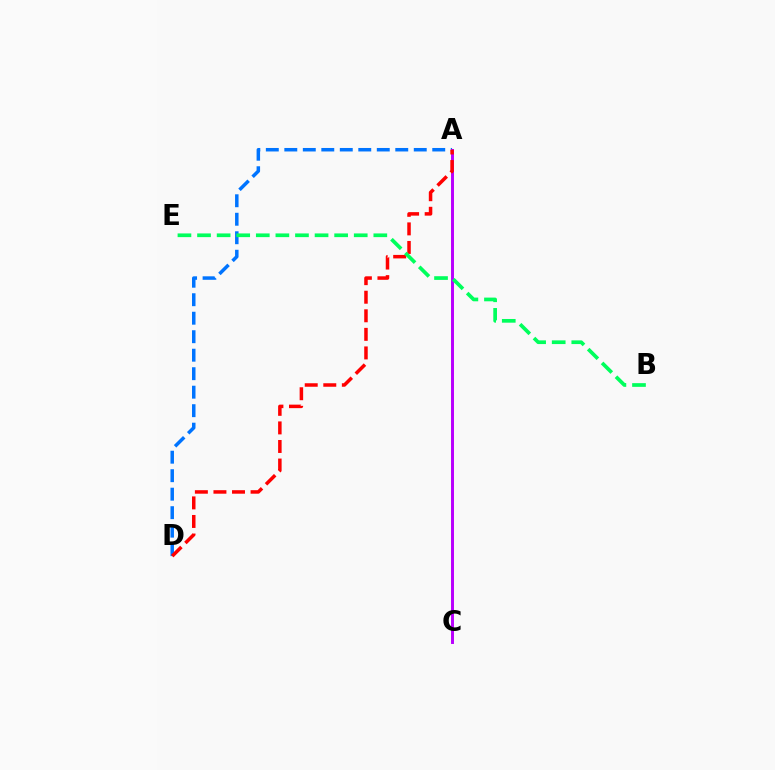{('A', 'D'): [{'color': '#0074ff', 'line_style': 'dashed', 'thickness': 2.51}, {'color': '#ff0000', 'line_style': 'dashed', 'thickness': 2.52}], ('A', 'C'): [{'color': '#d1ff00', 'line_style': 'dashed', 'thickness': 1.92}, {'color': '#b900ff', 'line_style': 'solid', 'thickness': 2.12}], ('B', 'E'): [{'color': '#00ff5c', 'line_style': 'dashed', 'thickness': 2.66}]}